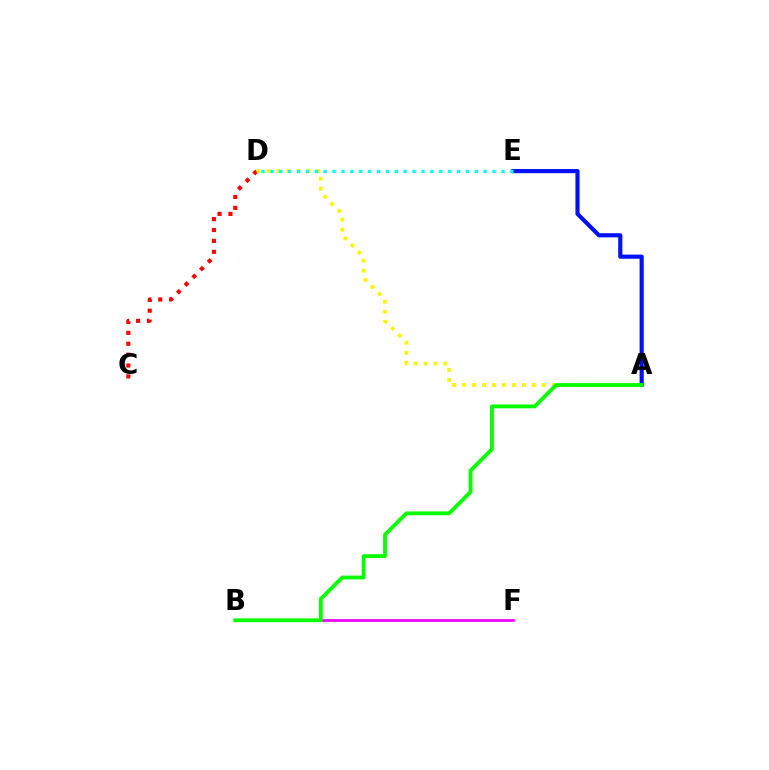{('C', 'D'): [{'color': '#ff0000', 'line_style': 'dotted', 'thickness': 2.96}], ('A', 'D'): [{'color': '#fcf500', 'line_style': 'dotted', 'thickness': 2.71}], ('B', 'F'): [{'color': '#ee00ff', 'line_style': 'solid', 'thickness': 1.94}], ('A', 'E'): [{'color': '#0010ff', 'line_style': 'solid', 'thickness': 2.98}], ('D', 'E'): [{'color': '#00fff6', 'line_style': 'dotted', 'thickness': 2.41}], ('A', 'B'): [{'color': '#08ff00', 'line_style': 'solid', 'thickness': 2.76}]}